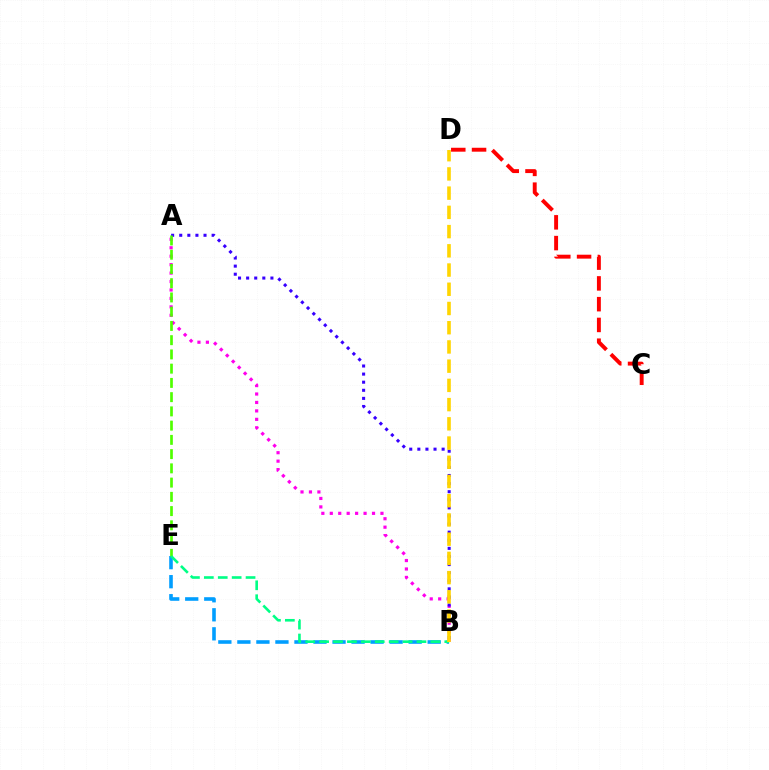{('B', 'E'): [{'color': '#009eff', 'line_style': 'dashed', 'thickness': 2.59}, {'color': '#00ff86', 'line_style': 'dashed', 'thickness': 1.89}], ('A', 'B'): [{'color': '#ff00ed', 'line_style': 'dotted', 'thickness': 2.29}, {'color': '#3700ff', 'line_style': 'dotted', 'thickness': 2.2}], ('A', 'E'): [{'color': '#4fff00', 'line_style': 'dashed', 'thickness': 1.93}], ('C', 'D'): [{'color': '#ff0000', 'line_style': 'dashed', 'thickness': 2.82}], ('B', 'D'): [{'color': '#ffd500', 'line_style': 'dashed', 'thickness': 2.61}]}